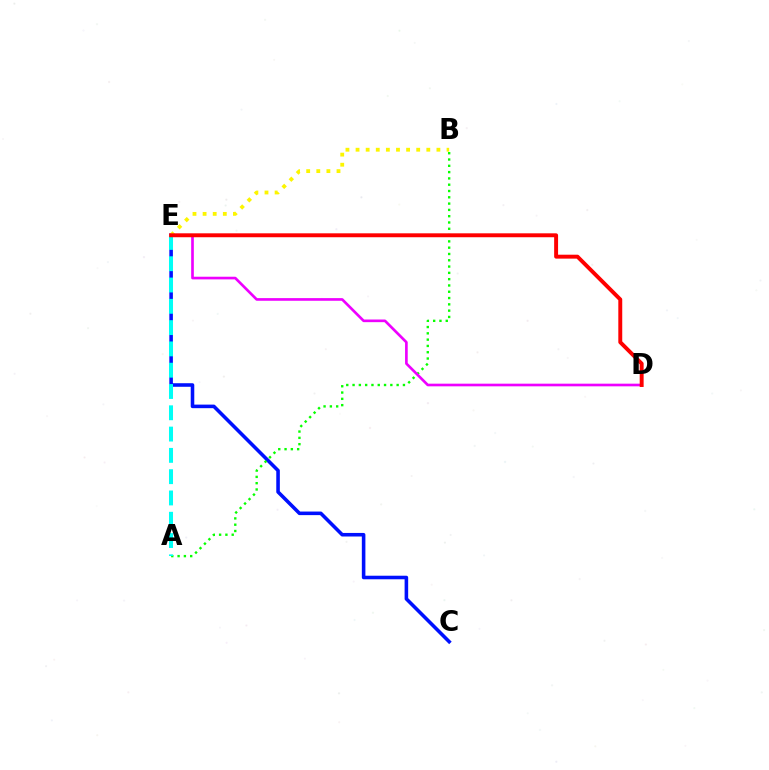{('C', 'E'): [{'color': '#0010ff', 'line_style': 'solid', 'thickness': 2.57}], ('B', 'E'): [{'color': '#fcf500', 'line_style': 'dotted', 'thickness': 2.75}], ('A', 'B'): [{'color': '#08ff00', 'line_style': 'dotted', 'thickness': 1.71}], ('A', 'E'): [{'color': '#00fff6', 'line_style': 'dashed', 'thickness': 2.89}], ('D', 'E'): [{'color': '#ee00ff', 'line_style': 'solid', 'thickness': 1.91}, {'color': '#ff0000', 'line_style': 'solid', 'thickness': 2.83}]}